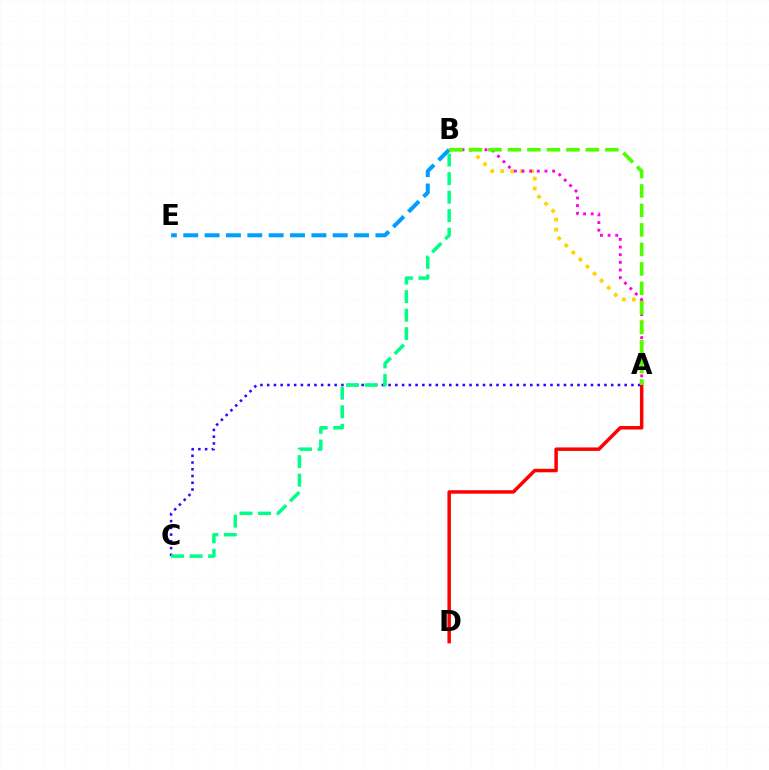{('A', 'B'): [{'color': '#ffd500', 'line_style': 'dotted', 'thickness': 2.72}, {'color': '#ff00ed', 'line_style': 'dotted', 'thickness': 2.08}, {'color': '#4fff00', 'line_style': 'dashed', 'thickness': 2.65}], ('A', 'C'): [{'color': '#3700ff', 'line_style': 'dotted', 'thickness': 1.83}], ('A', 'D'): [{'color': '#ff0000', 'line_style': 'solid', 'thickness': 2.51}], ('B', 'E'): [{'color': '#009eff', 'line_style': 'dashed', 'thickness': 2.9}], ('B', 'C'): [{'color': '#00ff86', 'line_style': 'dashed', 'thickness': 2.52}]}